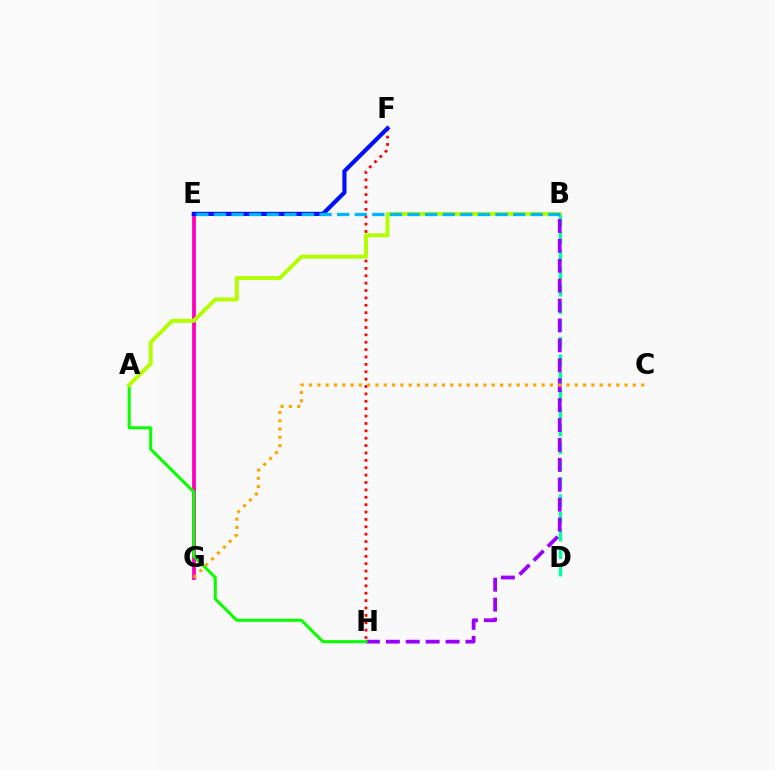{('E', 'G'): [{'color': '#ff00bd', 'line_style': 'solid', 'thickness': 2.73}], ('F', 'H'): [{'color': '#ff0000', 'line_style': 'dotted', 'thickness': 2.01}], ('B', 'D'): [{'color': '#00ff9d', 'line_style': 'dashed', 'thickness': 2.38}], ('B', 'H'): [{'color': '#9b00ff', 'line_style': 'dashed', 'thickness': 2.7}], ('A', 'H'): [{'color': '#08ff00', 'line_style': 'solid', 'thickness': 2.19}], ('E', 'F'): [{'color': '#0010ff', 'line_style': 'solid', 'thickness': 2.99}], ('C', 'G'): [{'color': '#ffa500', 'line_style': 'dotted', 'thickness': 2.26}], ('A', 'B'): [{'color': '#b3ff00', 'line_style': 'solid', 'thickness': 2.85}], ('B', 'E'): [{'color': '#00b5ff', 'line_style': 'dashed', 'thickness': 2.39}]}